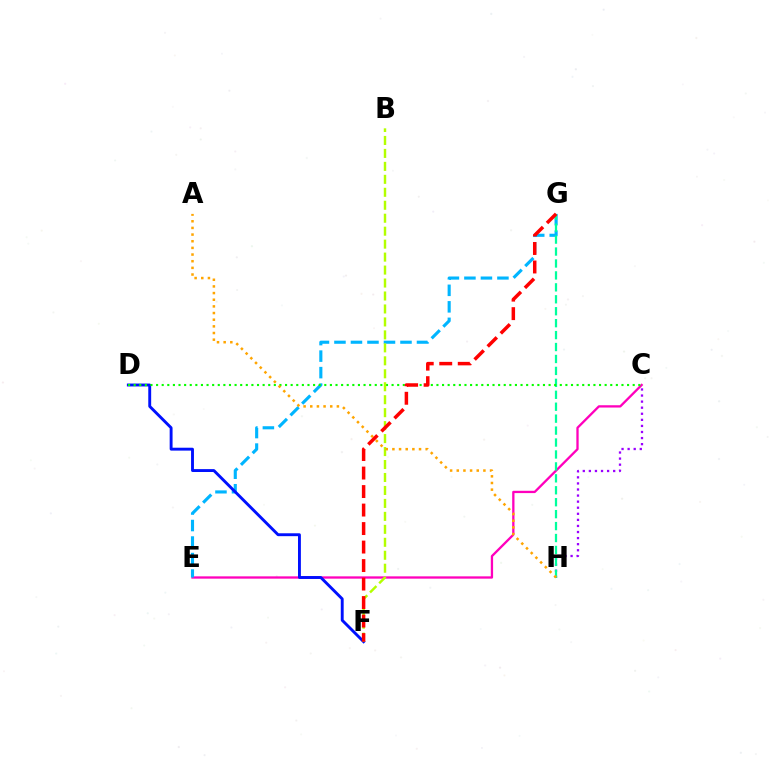{('C', 'E'): [{'color': '#ff00bd', 'line_style': 'solid', 'thickness': 1.66}], ('E', 'G'): [{'color': '#00b5ff', 'line_style': 'dashed', 'thickness': 2.24}], ('D', 'F'): [{'color': '#0010ff', 'line_style': 'solid', 'thickness': 2.08}], ('C', 'H'): [{'color': '#9b00ff', 'line_style': 'dotted', 'thickness': 1.65}], ('G', 'H'): [{'color': '#00ff9d', 'line_style': 'dashed', 'thickness': 1.62}], ('C', 'D'): [{'color': '#08ff00', 'line_style': 'dotted', 'thickness': 1.52}], ('B', 'F'): [{'color': '#b3ff00', 'line_style': 'dashed', 'thickness': 1.76}], ('A', 'H'): [{'color': '#ffa500', 'line_style': 'dotted', 'thickness': 1.81}], ('F', 'G'): [{'color': '#ff0000', 'line_style': 'dashed', 'thickness': 2.51}]}